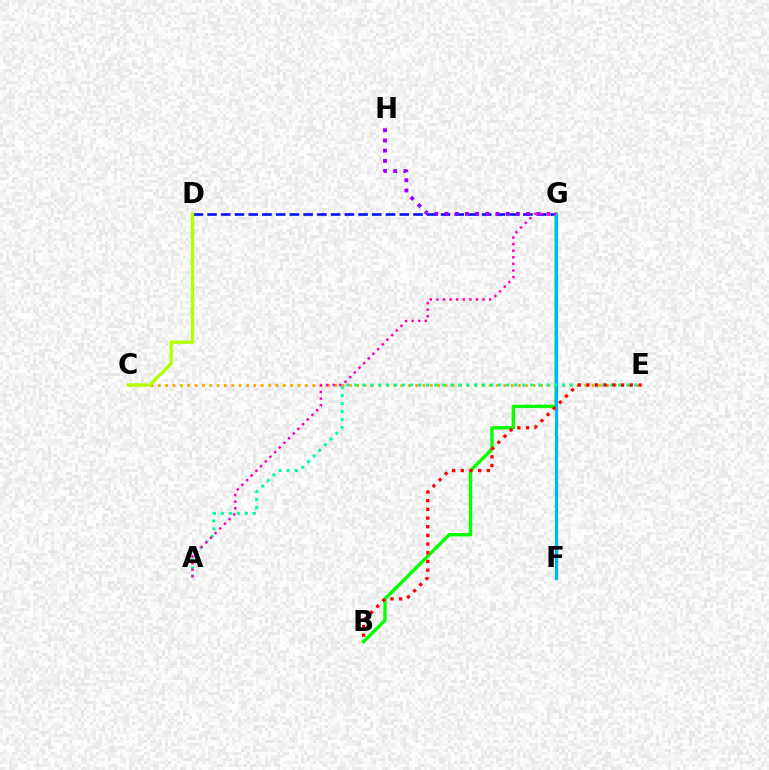{('D', 'G'): [{'color': '#0010ff', 'line_style': 'dashed', 'thickness': 1.87}], ('B', 'G'): [{'color': '#08ff00', 'line_style': 'solid', 'thickness': 2.43}], ('G', 'H'): [{'color': '#9b00ff', 'line_style': 'dotted', 'thickness': 2.77}], ('C', 'E'): [{'color': '#ffa500', 'line_style': 'dotted', 'thickness': 2.0}], ('F', 'G'): [{'color': '#00b5ff', 'line_style': 'solid', 'thickness': 2.32}], ('C', 'D'): [{'color': '#b3ff00', 'line_style': 'solid', 'thickness': 2.37}], ('A', 'E'): [{'color': '#00ff9d', 'line_style': 'dotted', 'thickness': 2.17}], ('A', 'G'): [{'color': '#ff00bd', 'line_style': 'dotted', 'thickness': 1.79}], ('B', 'E'): [{'color': '#ff0000', 'line_style': 'dotted', 'thickness': 2.36}]}